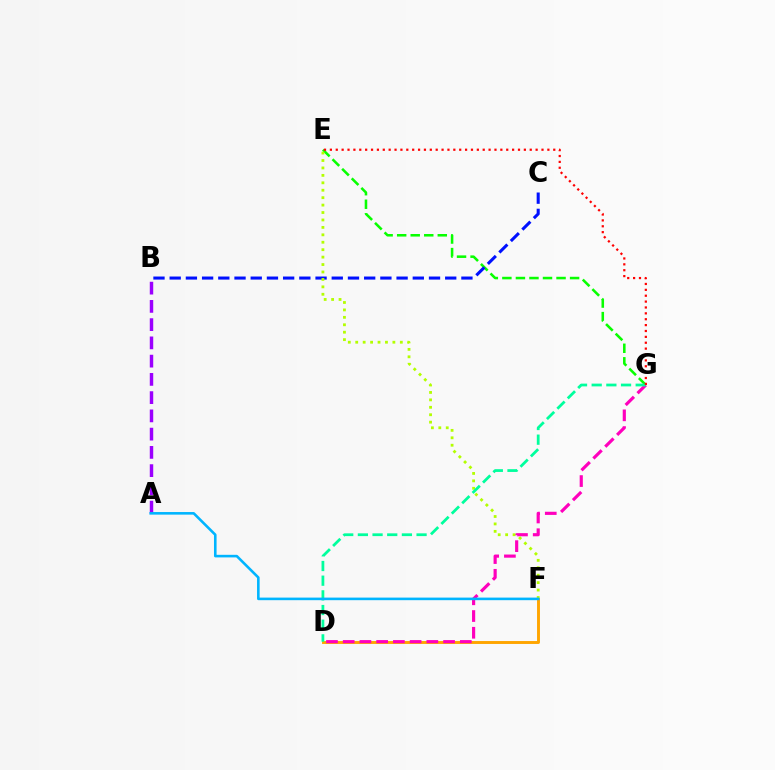{('E', 'G'): [{'color': '#08ff00', 'line_style': 'dashed', 'thickness': 1.84}, {'color': '#ff0000', 'line_style': 'dotted', 'thickness': 1.6}], ('D', 'F'): [{'color': '#ffa500', 'line_style': 'solid', 'thickness': 2.1}], ('B', 'C'): [{'color': '#0010ff', 'line_style': 'dashed', 'thickness': 2.2}], ('D', 'G'): [{'color': '#ff00bd', 'line_style': 'dashed', 'thickness': 2.27}, {'color': '#00ff9d', 'line_style': 'dashed', 'thickness': 1.99}], ('A', 'B'): [{'color': '#9b00ff', 'line_style': 'dashed', 'thickness': 2.48}], ('E', 'F'): [{'color': '#b3ff00', 'line_style': 'dotted', 'thickness': 2.02}], ('A', 'F'): [{'color': '#00b5ff', 'line_style': 'solid', 'thickness': 1.87}]}